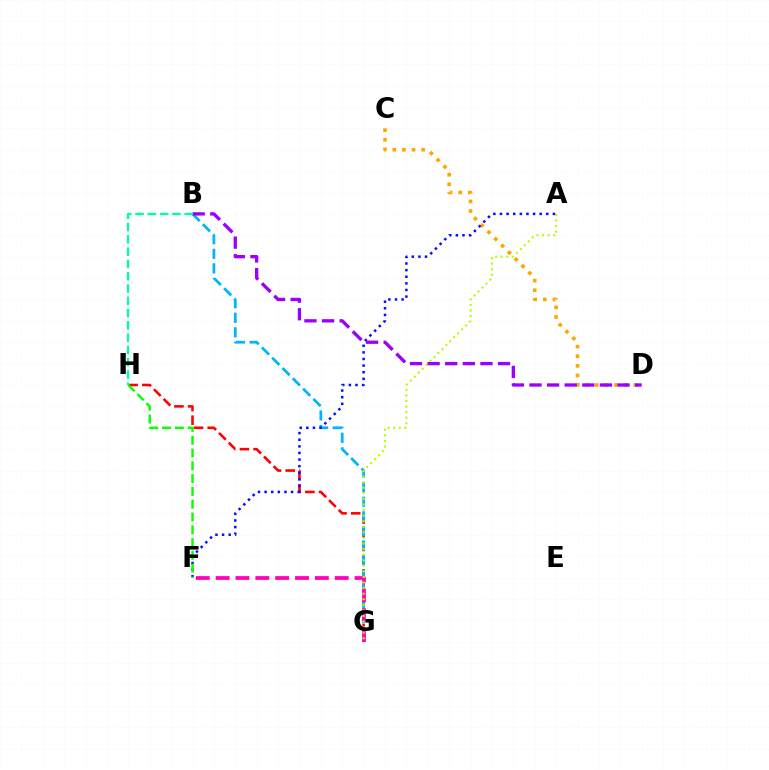{('G', 'H'): [{'color': '#ff0000', 'line_style': 'dashed', 'thickness': 1.86}], ('B', 'G'): [{'color': '#00b5ff', 'line_style': 'dashed', 'thickness': 1.98}], ('F', 'G'): [{'color': '#ff00bd', 'line_style': 'dashed', 'thickness': 2.7}], ('A', 'G'): [{'color': '#b3ff00', 'line_style': 'dotted', 'thickness': 1.51}], ('C', 'D'): [{'color': '#ffa500', 'line_style': 'dotted', 'thickness': 2.61}], ('A', 'F'): [{'color': '#0010ff', 'line_style': 'dotted', 'thickness': 1.8}], ('F', 'H'): [{'color': '#08ff00', 'line_style': 'dashed', 'thickness': 1.74}], ('B', 'D'): [{'color': '#9b00ff', 'line_style': 'dashed', 'thickness': 2.39}], ('B', 'H'): [{'color': '#00ff9d', 'line_style': 'dashed', 'thickness': 1.67}]}